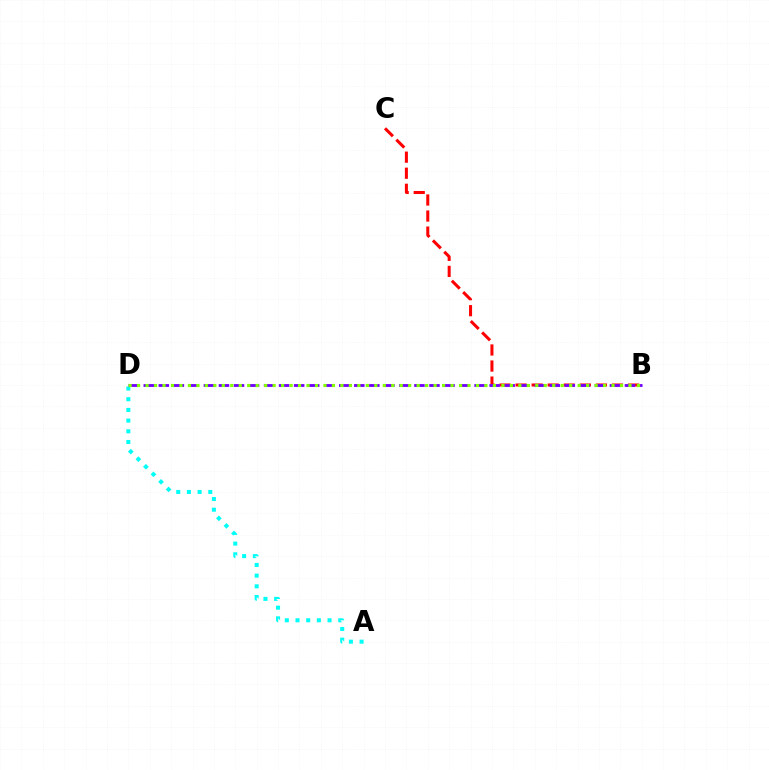{('A', 'D'): [{'color': '#00fff6', 'line_style': 'dotted', 'thickness': 2.9}], ('B', 'C'): [{'color': '#ff0000', 'line_style': 'dashed', 'thickness': 2.18}], ('B', 'D'): [{'color': '#7200ff', 'line_style': 'dashed', 'thickness': 2.04}, {'color': '#84ff00', 'line_style': 'dotted', 'thickness': 2.3}]}